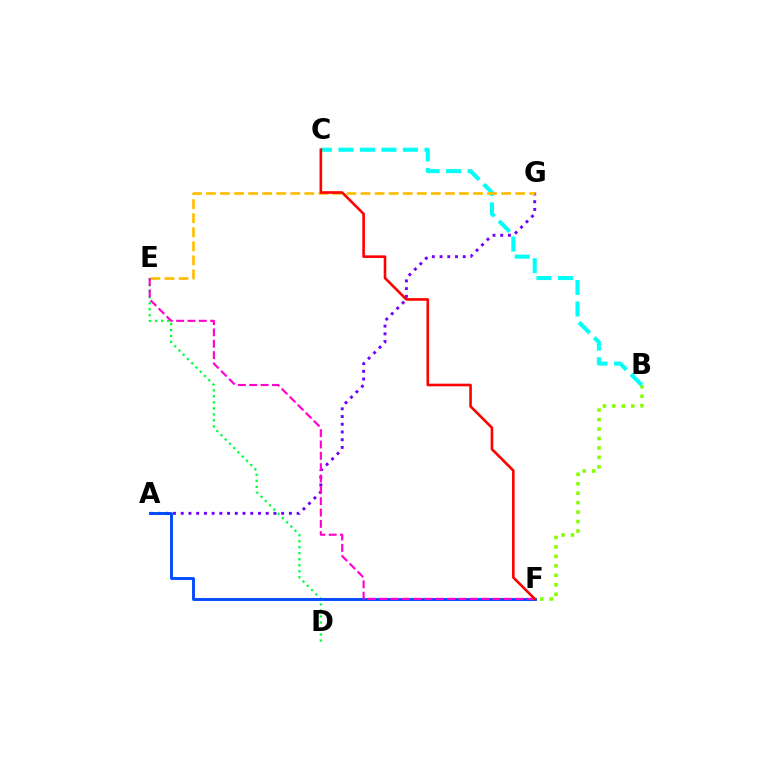{('A', 'G'): [{'color': '#7200ff', 'line_style': 'dotted', 'thickness': 2.1}], ('B', 'F'): [{'color': '#84ff00', 'line_style': 'dotted', 'thickness': 2.57}], ('D', 'E'): [{'color': '#00ff39', 'line_style': 'dotted', 'thickness': 1.63}], ('A', 'F'): [{'color': '#004bff', 'line_style': 'solid', 'thickness': 2.08}], ('B', 'C'): [{'color': '#00fff6', 'line_style': 'dashed', 'thickness': 2.92}], ('E', 'G'): [{'color': '#ffbd00', 'line_style': 'dashed', 'thickness': 1.91}], ('E', 'F'): [{'color': '#ff00cf', 'line_style': 'dashed', 'thickness': 1.54}], ('C', 'F'): [{'color': '#ff0000', 'line_style': 'solid', 'thickness': 1.88}]}